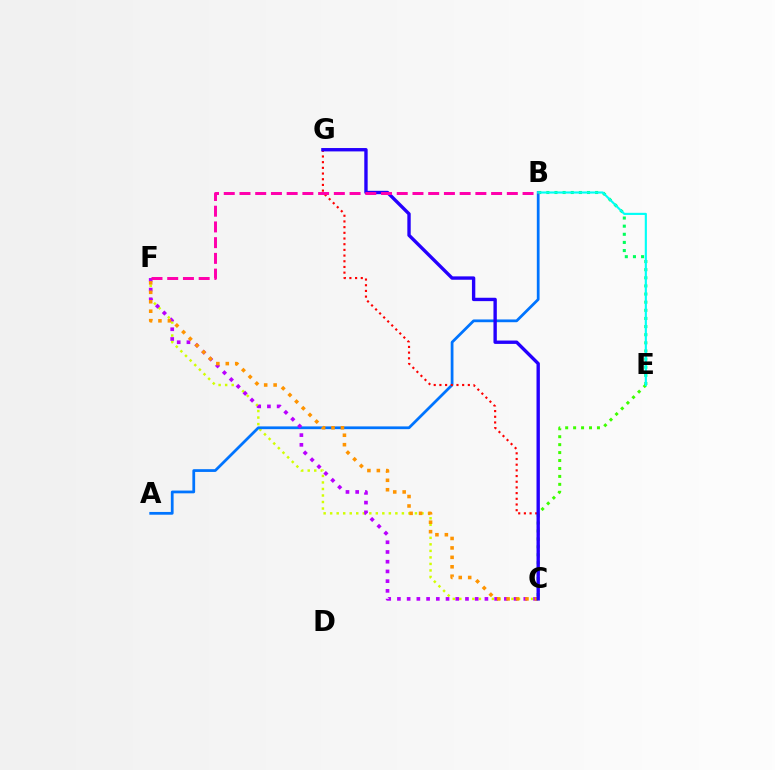{('C', 'F'): [{'color': '#d1ff00', 'line_style': 'dotted', 'thickness': 1.77}, {'color': '#b900ff', 'line_style': 'dotted', 'thickness': 2.64}, {'color': '#ff9400', 'line_style': 'dotted', 'thickness': 2.57}], ('A', 'B'): [{'color': '#0074ff', 'line_style': 'solid', 'thickness': 1.99}], ('B', 'E'): [{'color': '#00ff5c', 'line_style': 'dotted', 'thickness': 2.21}, {'color': '#00fff6', 'line_style': 'solid', 'thickness': 1.54}], ('C', 'E'): [{'color': '#3dff00', 'line_style': 'dotted', 'thickness': 2.16}], ('C', 'G'): [{'color': '#ff0000', 'line_style': 'dotted', 'thickness': 1.55}, {'color': '#2500ff', 'line_style': 'solid', 'thickness': 2.43}], ('B', 'F'): [{'color': '#ff00ac', 'line_style': 'dashed', 'thickness': 2.14}]}